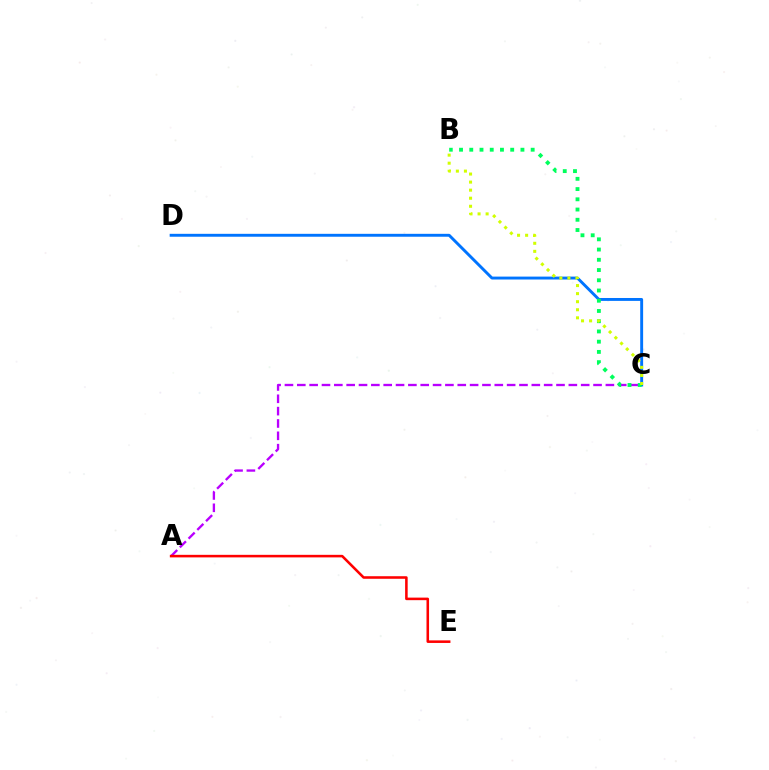{('C', 'D'): [{'color': '#0074ff', 'line_style': 'solid', 'thickness': 2.09}], ('A', 'C'): [{'color': '#b900ff', 'line_style': 'dashed', 'thickness': 1.68}], ('B', 'C'): [{'color': '#00ff5c', 'line_style': 'dotted', 'thickness': 2.78}, {'color': '#d1ff00', 'line_style': 'dotted', 'thickness': 2.19}], ('A', 'E'): [{'color': '#ff0000', 'line_style': 'solid', 'thickness': 1.84}]}